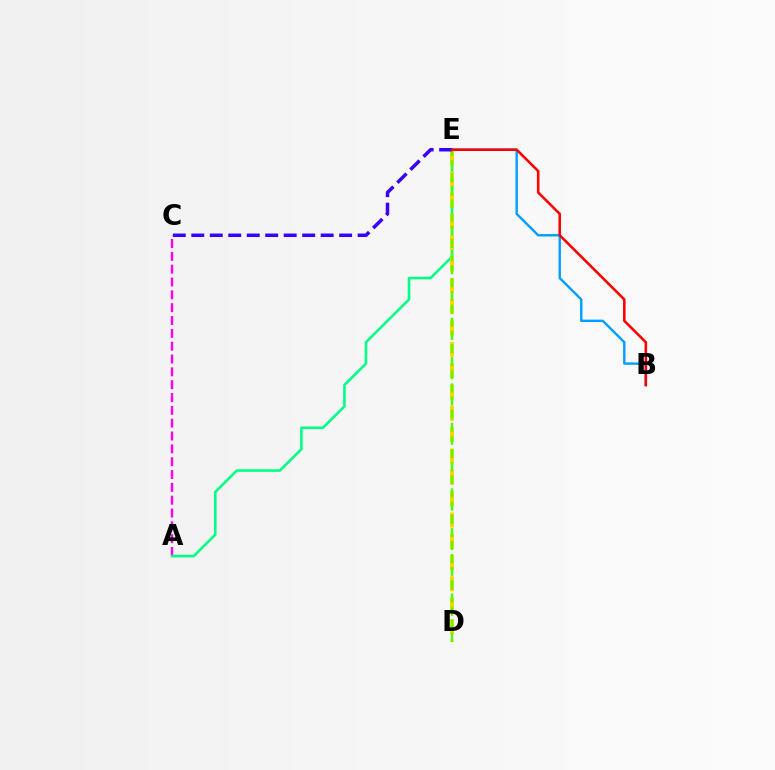{('A', 'C'): [{'color': '#ff00ed', 'line_style': 'dashed', 'thickness': 1.74}], ('A', 'E'): [{'color': '#00ff86', 'line_style': 'solid', 'thickness': 1.86}], ('D', 'E'): [{'color': '#ffd500', 'line_style': 'dashed', 'thickness': 2.9}, {'color': '#4fff00', 'line_style': 'dashed', 'thickness': 1.78}], ('B', 'E'): [{'color': '#009eff', 'line_style': 'solid', 'thickness': 1.73}, {'color': '#ff0000', 'line_style': 'solid', 'thickness': 1.84}], ('C', 'E'): [{'color': '#3700ff', 'line_style': 'dashed', 'thickness': 2.51}]}